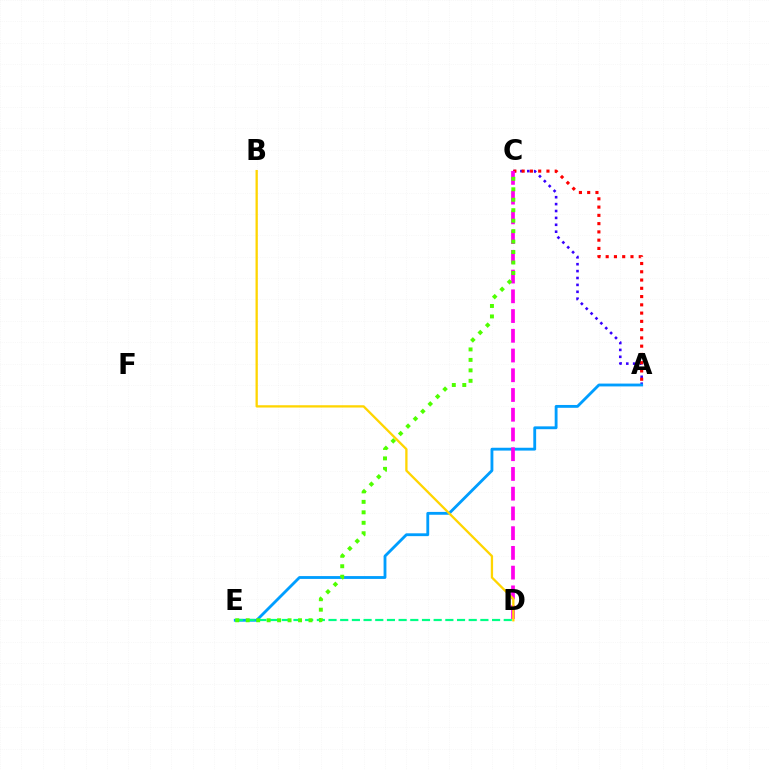{('A', 'C'): [{'color': '#3700ff', 'line_style': 'dotted', 'thickness': 1.87}, {'color': '#ff0000', 'line_style': 'dotted', 'thickness': 2.25}], ('A', 'E'): [{'color': '#009eff', 'line_style': 'solid', 'thickness': 2.04}], ('C', 'D'): [{'color': '#ff00ed', 'line_style': 'dashed', 'thickness': 2.68}], ('D', 'E'): [{'color': '#00ff86', 'line_style': 'dashed', 'thickness': 1.59}], ('C', 'E'): [{'color': '#4fff00', 'line_style': 'dotted', 'thickness': 2.84}], ('B', 'D'): [{'color': '#ffd500', 'line_style': 'solid', 'thickness': 1.66}]}